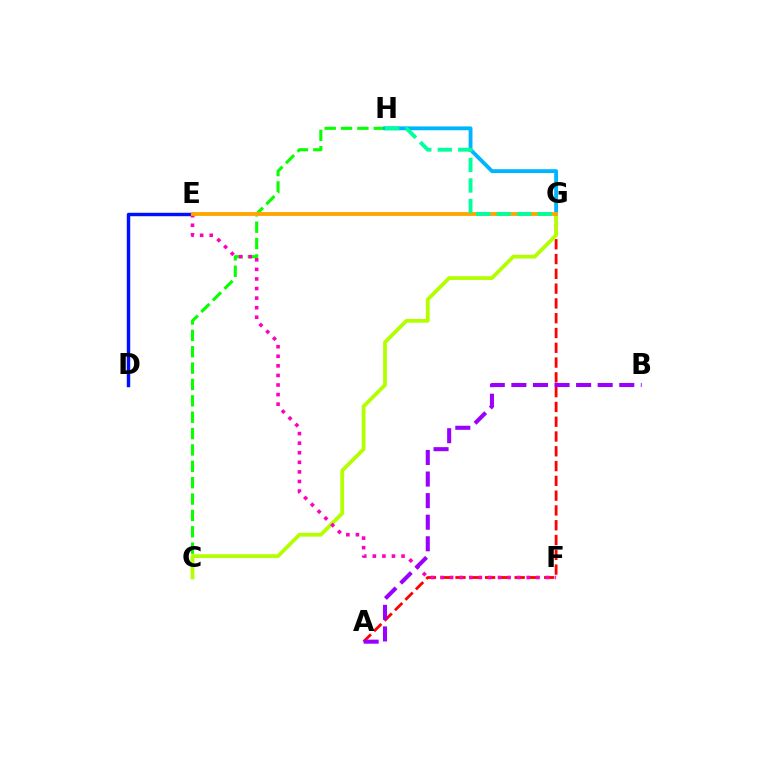{('A', 'G'): [{'color': '#ff0000', 'line_style': 'dashed', 'thickness': 2.01}], ('C', 'H'): [{'color': '#08ff00', 'line_style': 'dashed', 'thickness': 2.22}], ('D', 'E'): [{'color': '#0010ff', 'line_style': 'solid', 'thickness': 2.47}], ('C', 'G'): [{'color': '#b3ff00', 'line_style': 'solid', 'thickness': 2.71}], ('E', 'F'): [{'color': '#ff00bd', 'line_style': 'dotted', 'thickness': 2.6}], ('G', 'H'): [{'color': '#00b5ff', 'line_style': 'solid', 'thickness': 2.76}, {'color': '#00ff9d', 'line_style': 'dashed', 'thickness': 2.79}], ('E', 'G'): [{'color': '#ffa500', 'line_style': 'solid', 'thickness': 2.76}], ('A', 'B'): [{'color': '#9b00ff', 'line_style': 'dashed', 'thickness': 2.93}]}